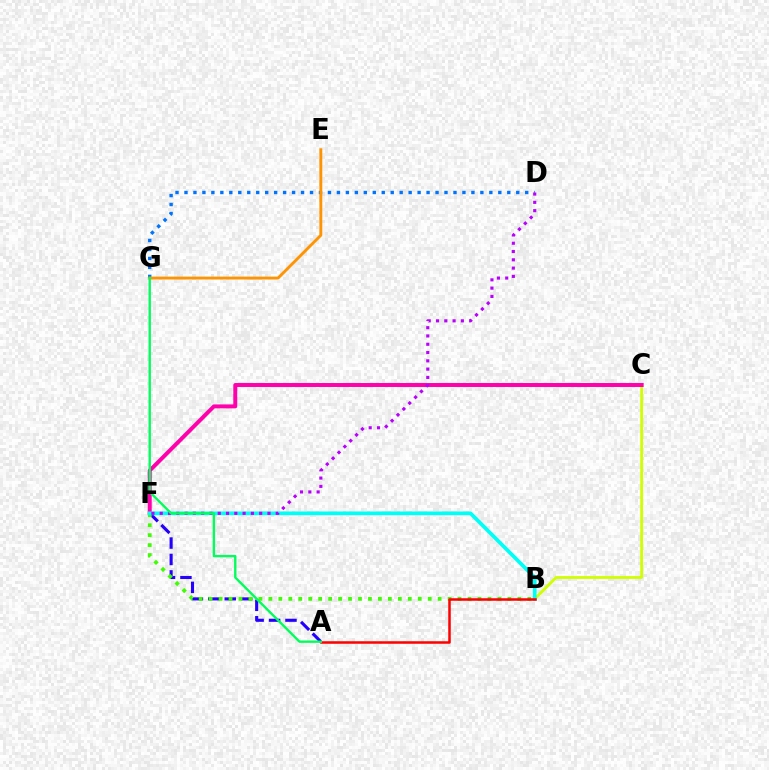{('D', 'G'): [{'color': '#0074ff', 'line_style': 'dotted', 'thickness': 2.44}], ('B', 'C'): [{'color': '#d1ff00', 'line_style': 'solid', 'thickness': 2.03}], ('A', 'F'): [{'color': '#2500ff', 'line_style': 'dashed', 'thickness': 2.23}], ('C', 'F'): [{'color': '#ff00ac', 'line_style': 'solid', 'thickness': 2.85}], ('B', 'F'): [{'color': '#3dff00', 'line_style': 'dotted', 'thickness': 2.71}, {'color': '#00fff6', 'line_style': 'solid', 'thickness': 2.69}], ('D', 'F'): [{'color': '#b900ff', 'line_style': 'dotted', 'thickness': 2.25}], ('A', 'B'): [{'color': '#ff0000', 'line_style': 'solid', 'thickness': 1.81}], ('E', 'G'): [{'color': '#ff9400', 'line_style': 'solid', 'thickness': 2.07}], ('A', 'G'): [{'color': '#00ff5c', 'line_style': 'solid', 'thickness': 1.7}]}